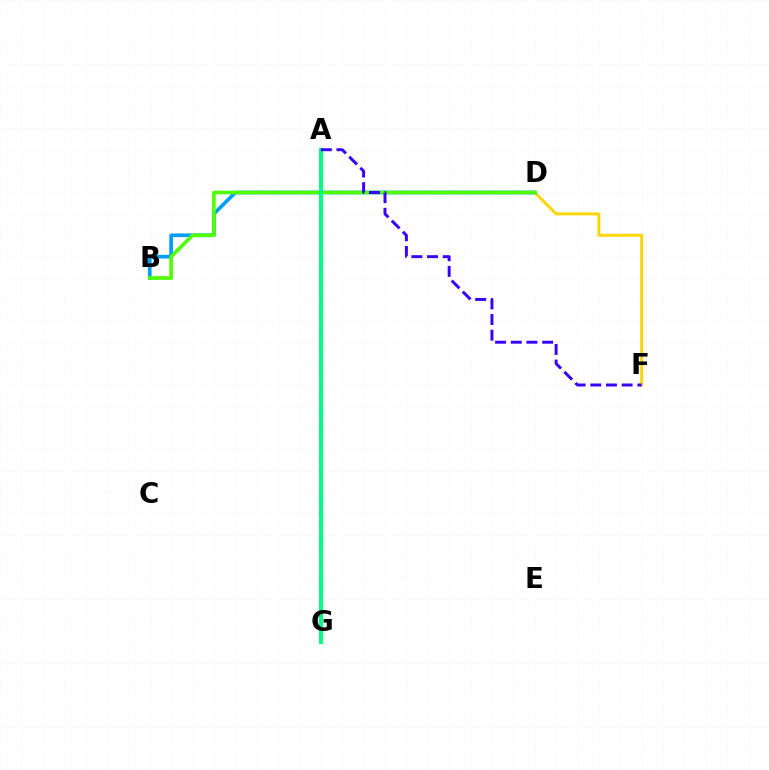{('D', 'F'): [{'color': '#ffd500', 'line_style': 'solid', 'thickness': 2.09}], ('B', 'D'): [{'color': '#009eff', 'line_style': 'solid', 'thickness': 2.65}, {'color': '#4fff00', 'line_style': 'solid', 'thickness': 2.6}], ('A', 'G'): [{'color': '#ff0000', 'line_style': 'dotted', 'thickness': 2.98}, {'color': '#ff00ed', 'line_style': 'dashed', 'thickness': 2.86}, {'color': '#00ff86', 'line_style': 'solid', 'thickness': 2.88}], ('A', 'F'): [{'color': '#3700ff', 'line_style': 'dashed', 'thickness': 2.13}]}